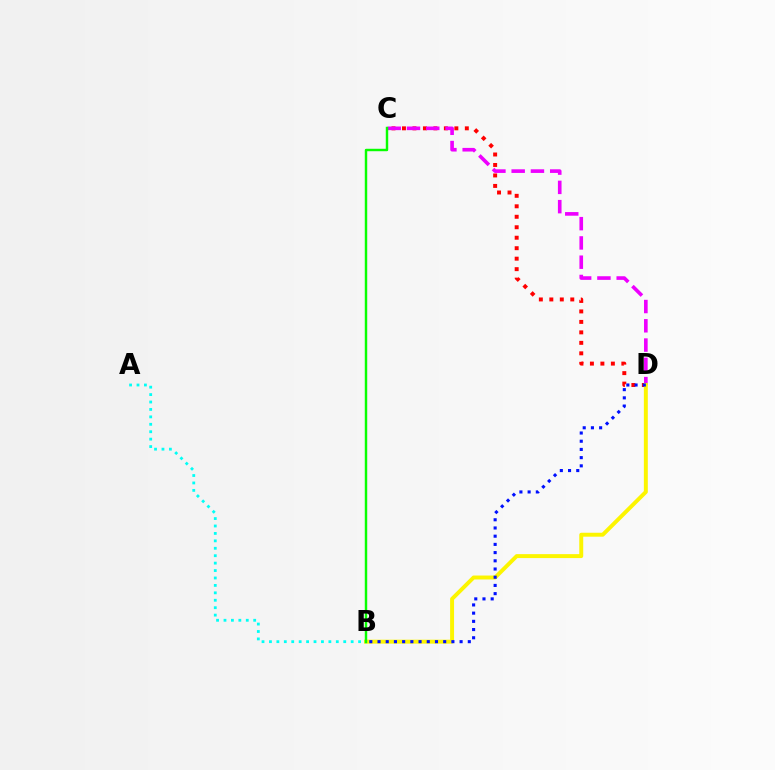{('C', 'D'): [{'color': '#ff0000', 'line_style': 'dotted', 'thickness': 2.85}, {'color': '#ee00ff', 'line_style': 'dashed', 'thickness': 2.62}], ('B', 'D'): [{'color': '#fcf500', 'line_style': 'solid', 'thickness': 2.84}, {'color': '#0010ff', 'line_style': 'dotted', 'thickness': 2.23}], ('A', 'B'): [{'color': '#00fff6', 'line_style': 'dotted', 'thickness': 2.02}], ('B', 'C'): [{'color': '#08ff00', 'line_style': 'solid', 'thickness': 1.76}]}